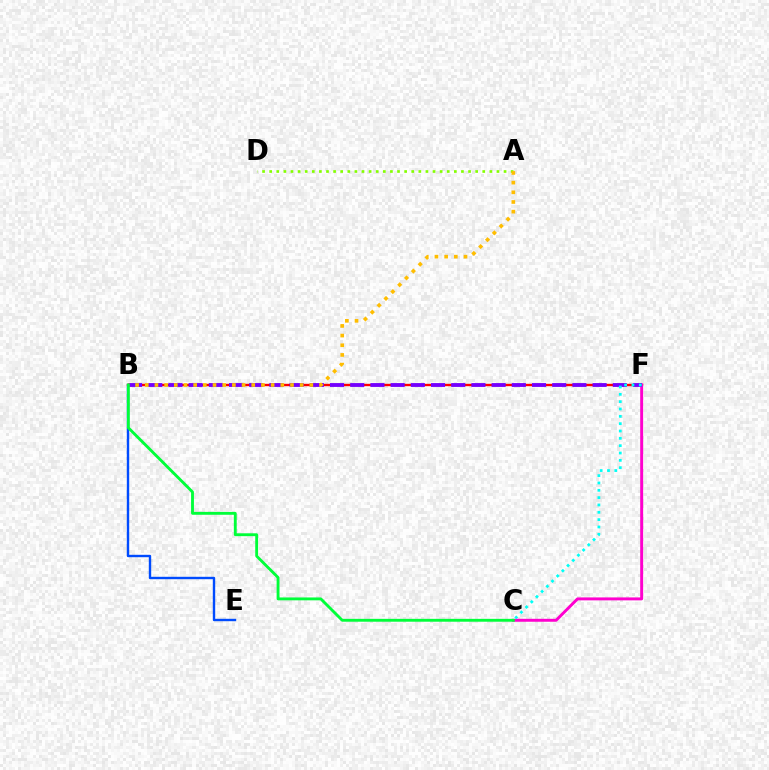{('B', 'E'): [{'color': '#004bff', 'line_style': 'solid', 'thickness': 1.73}], ('B', 'F'): [{'color': '#ff0000', 'line_style': 'solid', 'thickness': 1.71}, {'color': '#7200ff', 'line_style': 'dashed', 'thickness': 2.74}], ('C', 'F'): [{'color': '#ff00cf', 'line_style': 'solid', 'thickness': 2.12}, {'color': '#00fff6', 'line_style': 'dotted', 'thickness': 1.99}], ('A', 'D'): [{'color': '#84ff00', 'line_style': 'dotted', 'thickness': 1.93}], ('A', 'B'): [{'color': '#ffbd00', 'line_style': 'dotted', 'thickness': 2.63}], ('B', 'C'): [{'color': '#00ff39', 'line_style': 'solid', 'thickness': 2.07}]}